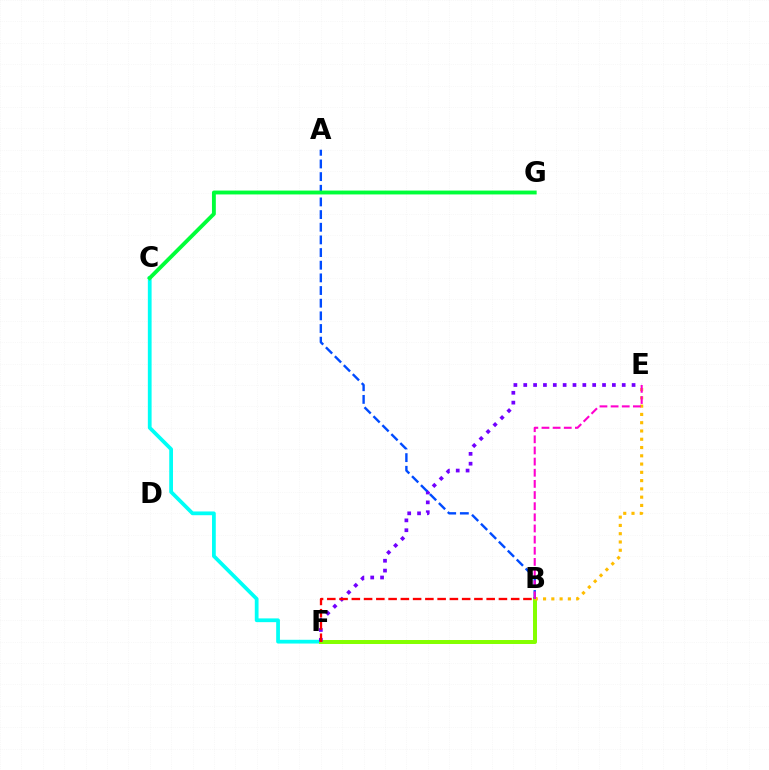{('C', 'F'): [{'color': '#00fff6', 'line_style': 'solid', 'thickness': 2.7}], ('B', 'F'): [{'color': '#84ff00', 'line_style': 'solid', 'thickness': 2.86}, {'color': '#ff0000', 'line_style': 'dashed', 'thickness': 1.67}], ('E', 'F'): [{'color': '#7200ff', 'line_style': 'dotted', 'thickness': 2.68}], ('B', 'E'): [{'color': '#ffbd00', 'line_style': 'dotted', 'thickness': 2.25}, {'color': '#ff00cf', 'line_style': 'dashed', 'thickness': 1.51}], ('A', 'B'): [{'color': '#004bff', 'line_style': 'dashed', 'thickness': 1.72}], ('C', 'G'): [{'color': '#00ff39', 'line_style': 'solid', 'thickness': 2.78}]}